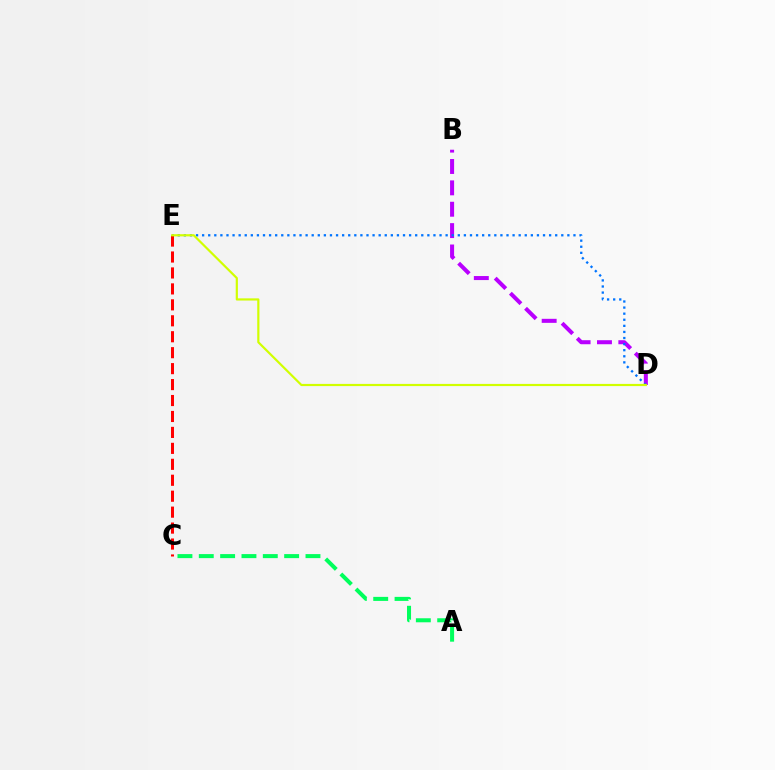{('B', 'D'): [{'color': '#b900ff', 'line_style': 'dashed', 'thickness': 2.9}], ('D', 'E'): [{'color': '#0074ff', 'line_style': 'dotted', 'thickness': 1.65}, {'color': '#d1ff00', 'line_style': 'solid', 'thickness': 1.57}], ('C', 'E'): [{'color': '#ff0000', 'line_style': 'dashed', 'thickness': 2.17}], ('A', 'C'): [{'color': '#00ff5c', 'line_style': 'dashed', 'thickness': 2.9}]}